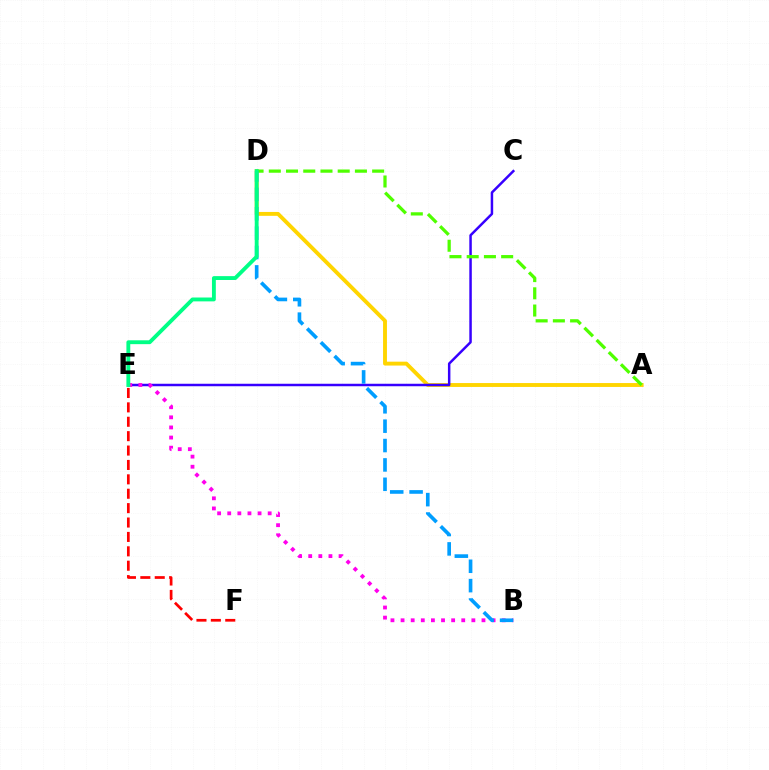{('A', 'D'): [{'color': '#ffd500', 'line_style': 'solid', 'thickness': 2.8}, {'color': '#4fff00', 'line_style': 'dashed', 'thickness': 2.34}], ('E', 'F'): [{'color': '#ff0000', 'line_style': 'dashed', 'thickness': 1.96}], ('C', 'E'): [{'color': '#3700ff', 'line_style': 'solid', 'thickness': 1.79}], ('B', 'E'): [{'color': '#ff00ed', 'line_style': 'dotted', 'thickness': 2.75}], ('B', 'D'): [{'color': '#009eff', 'line_style': 'dashed', 'thickness': 2.63}], ('D', 'E'): [{'color': '#00ff86', 'line_style': 'solid', 'thickness': 2.78}]}